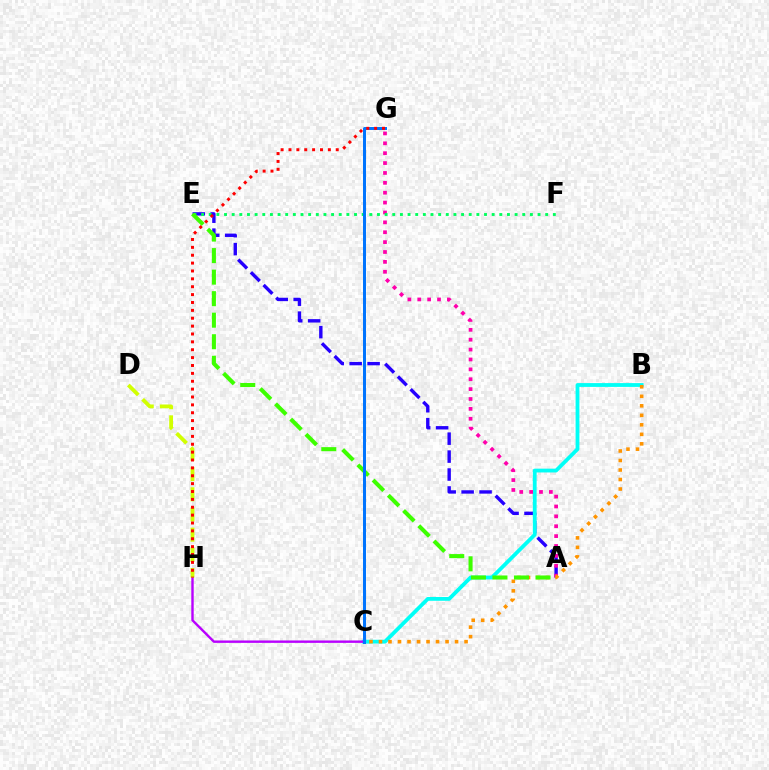{('A', 'E'): [{'color': '#2500ff', 'line_style': 'dashed', 'thickness': 2.44}, {'color': '#3dff00', 'line_style': 'dashed', 'thickness': 2.92}], ('B', 'C'): [{'color': '#00fff6', 'line_style': 'solid', 'thickness': 2.74}, {'color': '#ff9400', 'line_style': 'dotted', 'thickness': 2.58}], ('A', 'G'): [{'color': '#ff00ac', 'line_style': 'dotted', 'thickness': 2.68}], ('C', 'H'): [{'color': '#b900ff', 'line_style': 'solid', 'thickness': 1.73}], ('E', 'F'): [{'color': '#00ff5c', 'line_style': 'dotted', 'thickness': 2.08}], ('D', 'H'): [{'color': '#d1ff00', 'line_style': 'dashed', 'thickness': 2.74}], ('C', 'G'): [{'color': '#0074ff', 'line_style': 'solid', 'thickness': 2.15}], ('G', 'H'): [{'color': '#ff0000', 'line_style': 'dotted', 'thickness': 2.14}]}